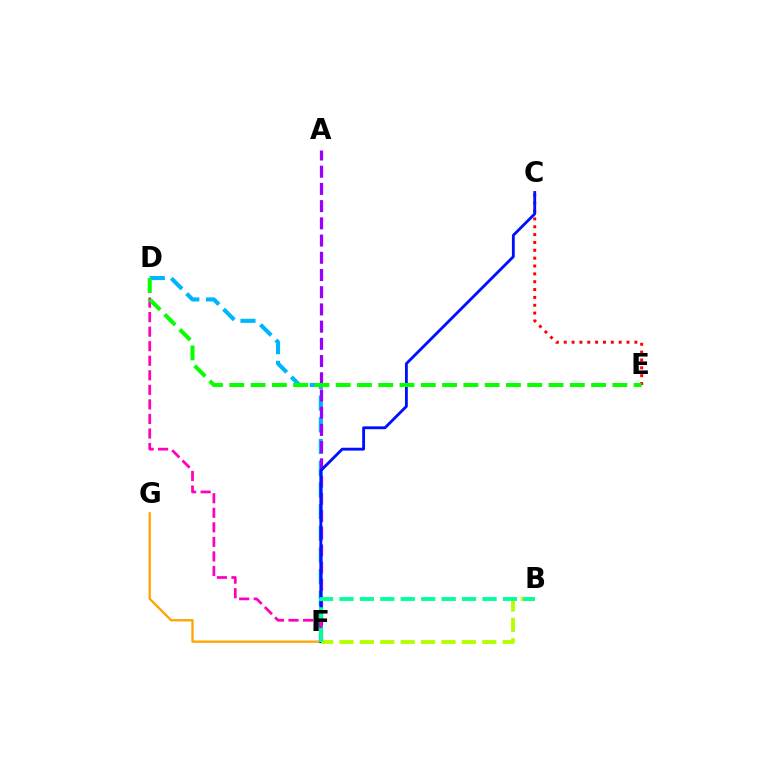{('C', 'E'): [{'color': '#ff0000', 'line_style': 'dotted', 'thickness': 2.13}], ('F', 'G'): [{'color': '#ffa500', 'line_style': 'solid', 'thickness': 1.68}], ('D', 'F'): [{'color': '#00b5ff', 'line_style': 'dashed', 'thickness': 2.95}, {'color': '#ff00bd', 'line_style': 'dashed', 'thickness': 1.98}], ('A', 'F'): [{'color': '#9b00ff', 'line_style': 'dashed', 'thickness': 2.34}], ('C', 'F'): [{'color': '#0010ff', 'line_style': 'solid', 'thickness': 2.05}], ('B', 'F'): [{'color': '#b3ff00', 'line_style': 'dashed', 'thickness': 2.77}, {'color': '#00ff9d', 'line_style': 'dashed', 'thickness': 2.78}], ('D', 'E'): [{'color': '#08ff00', 'line_style': 'dashed', 'thickness': 2.89}]}